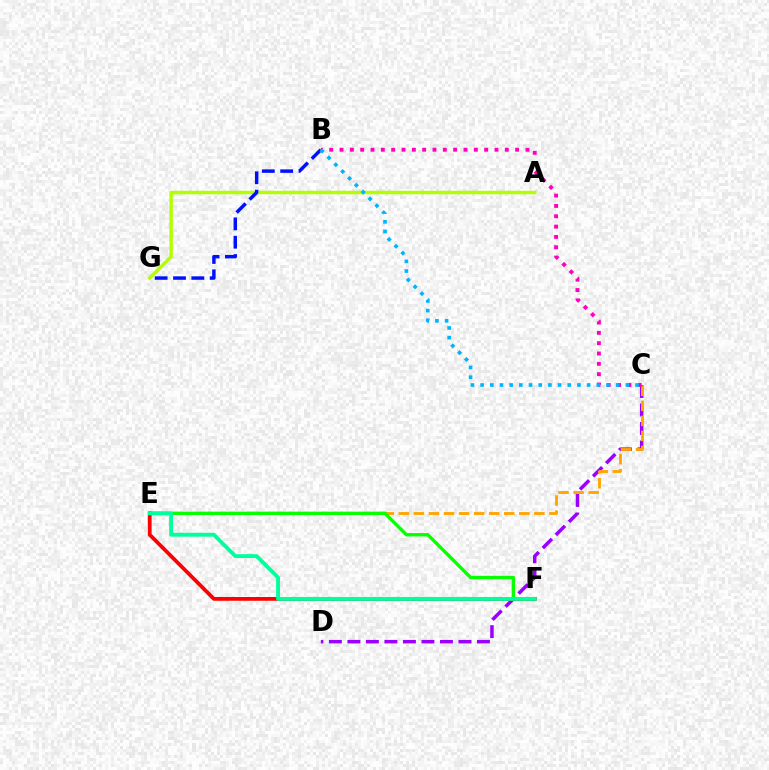{('A', 'G'): [{'color': '#b3ff00', 'line_style': 'solid', 'thickness': 2.5}], ('C', 'D'): [{'color': '#9b00ff', 'line_style': 'dashed', 'thickness': 2.51}], ('C', 'E'): [{'color': '#ffa500', 'line_style': 'dashed', 'thickness': 2.05}], ('B', 'C'): [{'color': '#ff00bd', 'line_style': 'dotted', 'thickness': 2.81}, {'color': '#00b5ff', 'line_style': 'dotted', 'thickness': 2.63}], ('B', 'G'): [{'color': '#0010ff', 'line_style': 'dashed', 'thickness': 2.49}], ('E', 'F'): [{'color': '#08ff00', 'line_style': 'solid', 'thickness': 2.41}, {'color': '#ff0000', 'line_style': 'solid', 'thickness': 2.71}, {'color': '#00ff9d', 'line_style': 'solid', 'thickness': 2.8}]}